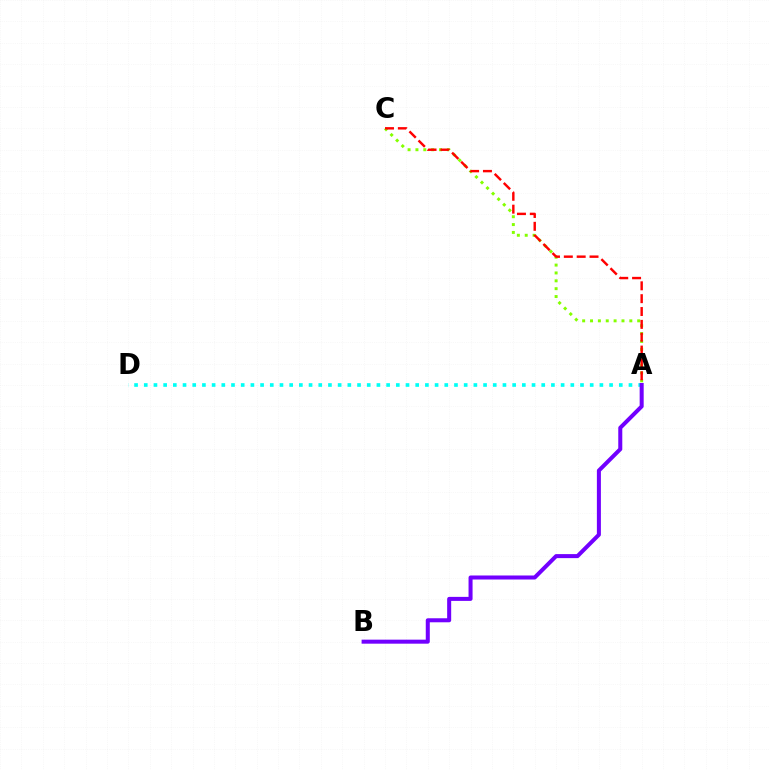{('A', 'C'): [{'color': '#84ff00', 'line_style': 'dotted', 'thickness': 2.14}, {'color': '#ff0000', 'line_style': 'dashed', 'thickness': 1.75}], ('A', 'D'): [{'color': '#00fff6', 'line_style': 'dotted', 'thickness': 2.63}], ('A', 'B'): [{'color': '#7200ff', 'line_style': 'solid', 'thickness': 2.9}]}